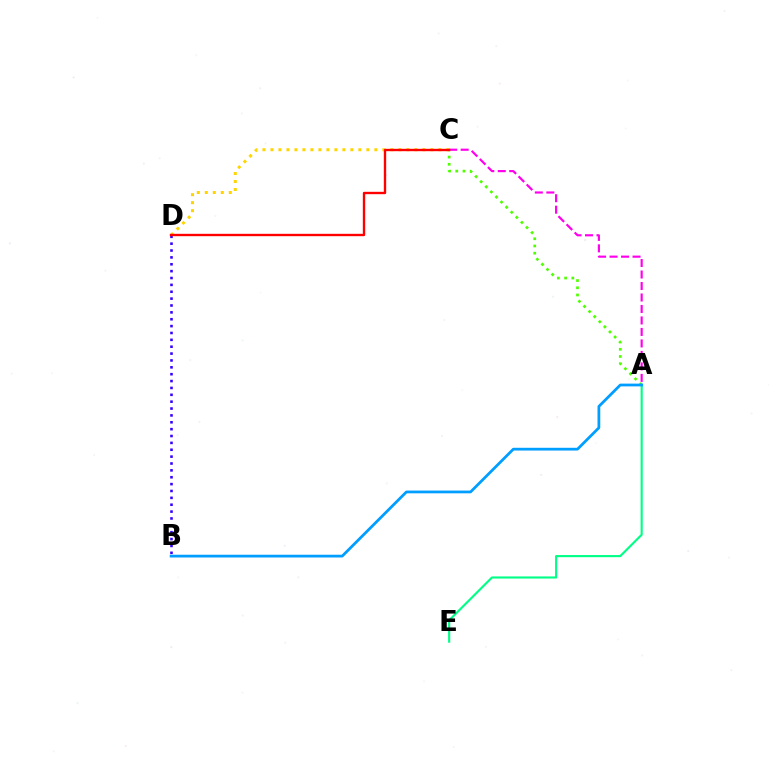{('B', 'D'): [{'color': '#3700ff', 'line_style': 'dotted', 'thickness': 1.87}], ('C', 'D'): [{'color': '#ffd500', 'line_style': 'dotted', 'thickness': 2.17}, {'color': '#ff0000', 'line_style': 'solid', 'thickness': 1.7}], ('A', 'C'): [{'color': '#4fff00', 'line_style': 'dotted', 'thickness': 1.96}, {'color': '#ff00ed', 'line_style': 'dashed', 'thickness': 1.56}], ('A', 'E'): [{'color': '#00ff86', 'line_style': 'solid', 'thickness': 1.54}], ('A', 'B'): [{'color': '#009eff', 'line_style': 'solid', 'thickness': 1.98}]}